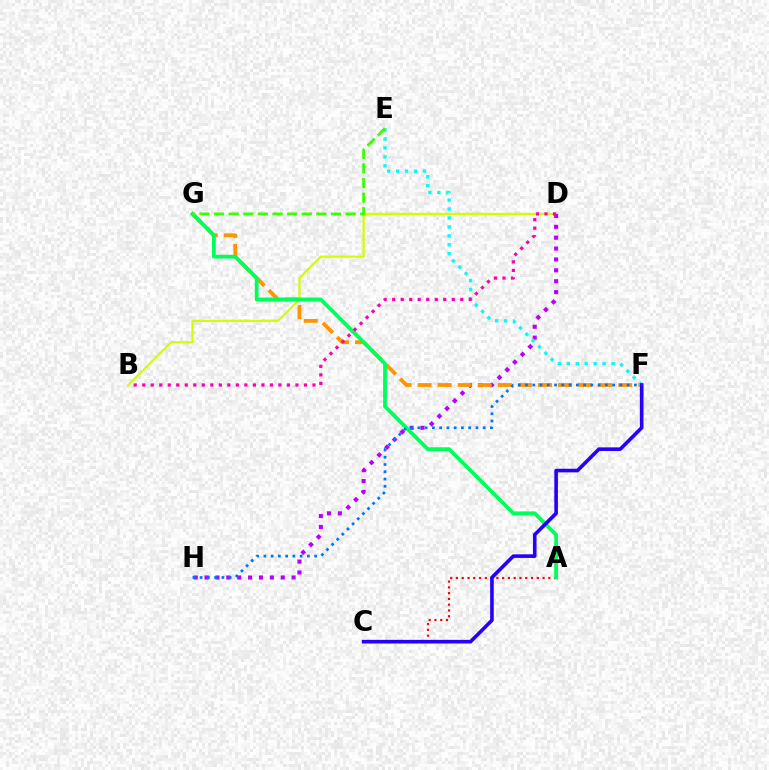{('B', 'D'): [{'color': '#d1ff00', 'line_style': 'solid', 'thickness': 1.59}, {'color': '#ff00ac', 'line_style': 'dotted', 'thickness': 2.31}], ('D', 'H'): [{'color': '#b900ff', 'line_style': 'dotted', 'thickness': 2.96}], ('A', 'C'): [{'color': '#ff0000', 'line_style': 'dotted', 'thickness': 1.57}], ('F', 'G'): [{'color': '#ff9400', 'line_style': 'dashed', 'thickness': 2.73}], ('A', 'G'): [{'color': '#00ff5c', 'line_style': 'solid', 'thickness': 2.73}], ('E', 'F'): [{'color': '#00fff6', 'line_style': 'dotted', 'thickness': 2.43}], ('C', 'F'): [{'color': '#2500ff', 'line_style': 'solid', 'thickness': 2.61}], ('E', 'G'): [{'color': '#3dff00', 'line_style': 'dashed', 'thickness': 1.99}], ('F', 'H'): [{'color': '#0074ff', 'line_style': 'dotted', 'thickness': 1.97}]}